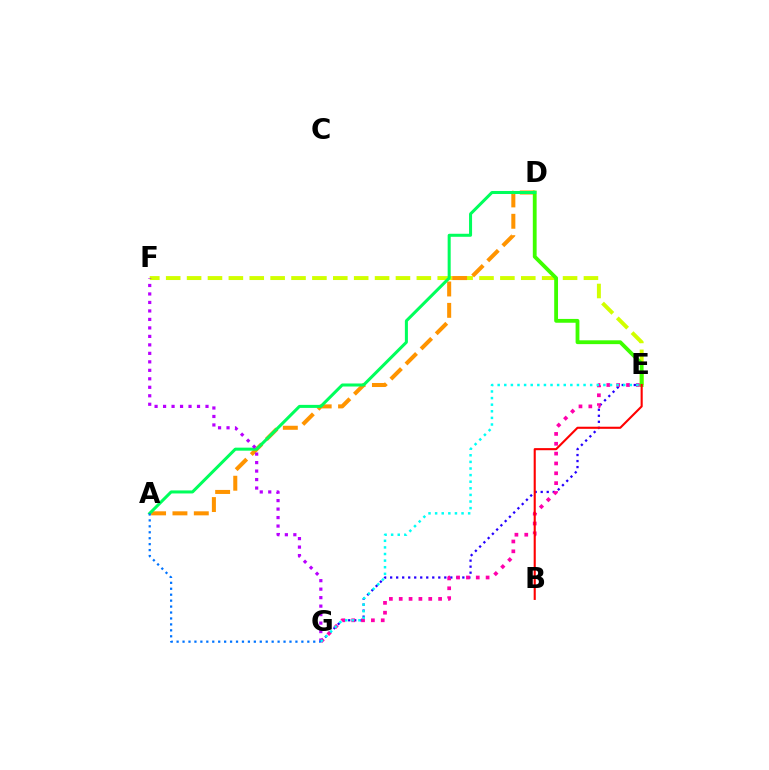{('E', 'F'): [{'color': '#d1ff00', 'line_style': 'dashed', 'thickness': 2.84}], ('E', 'G'): [{'color': '#2500ff', 'line_style': 'dotted', 'thickness': 1.63}, {'color': '#ff00ac', 'line_style': 'dotted', 'thickness': 2.67}, {'color': '#00fff6', 'line_style': 'dotted', 'thickness': 1.79}], ('A', 'D'): [{'color': '#ff9400', 'line_style': 'dashed', 'thickness': 2.9}, {'color': '#00ff5c', 'line_style': 'solid', 'thickness': 2.18}], ('D', 'E'): [{'color': '#3dff00', 'line_style': 'solid', 'thickness': 2.75}], ('B', 'E'): [{'color': '#ff0000', 'line_style': 'solid', 'thickness': 1.51}], ('F', 'G'): [{'color': '#b900ff', 'line_style': 'dotted', 'thickness': 2.31}], ('A', 'G'): [{'color': '#0074ff', 'line_style': 'dotted', 'thickness': 1.61}]}